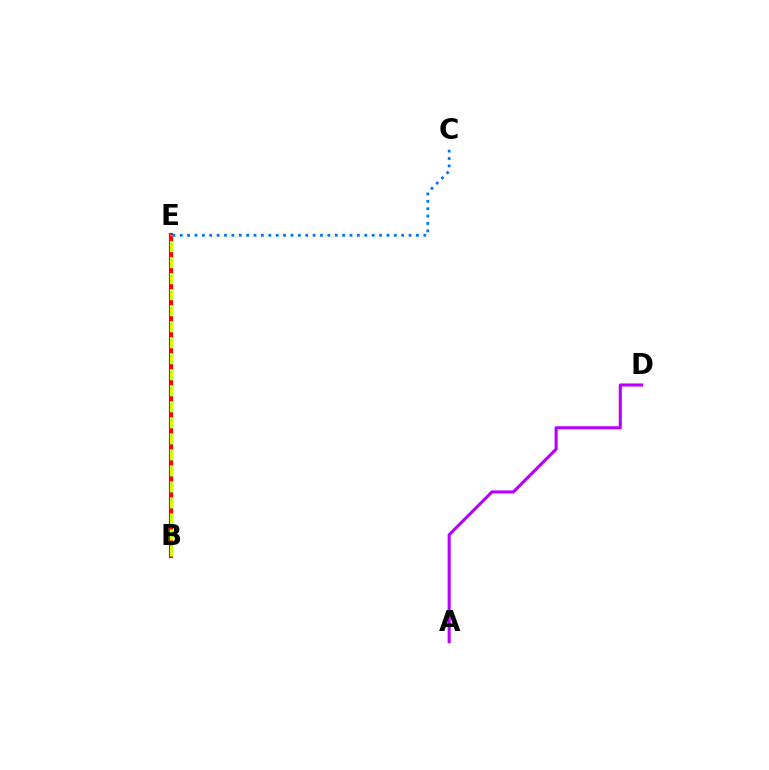{('A', 'D'): [{'color': '#b900ff', 'line_style': 'solid', 'thickness': 2.22}], ('B', 'E'): [{'color': '#00ff5c', 'line_style': 'dotted', 'thickness': 2.25}, {'color': '#ff0000', 'line_style': 'solid', 'thickness': 2.99}, {'color': '#d1ff00', 'line_style': 'dashed', 'thickness': 2.18}], ('C', 'E'): [{'color': '#0074ff', 'line_style': 'dotted', 'thickness': 2.01}]}